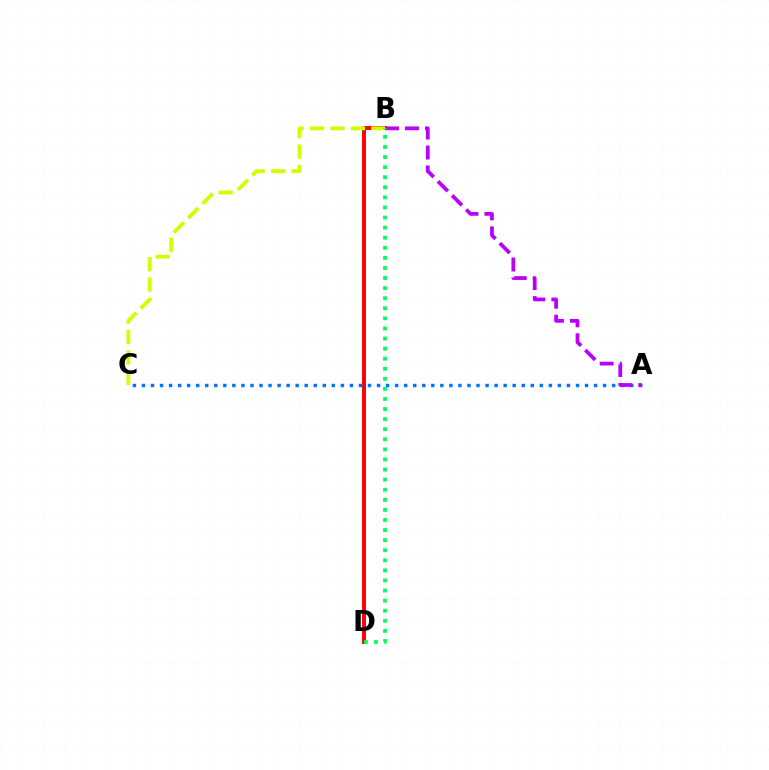{('B', 'D'): [{'color': '#ff0000', 'line_style': 'solid', 'thickness': 2.83}, {'color': '#00ff5c', 'line_style': 'dotted', 'thickness': 2.74}], ('A', 'C'): [{'color': '#0074ff', 'line_style': 'dotted', 'thickness': 2.46}], ('A', 'B'): [{'color': '#b900ff', 'line_style': 'dashed', 'thickness': 2.72}], ('B', 'C'): [{'color': '#d1ff00', 'line_style': 'dashed', 'thickness': 2.78}]}